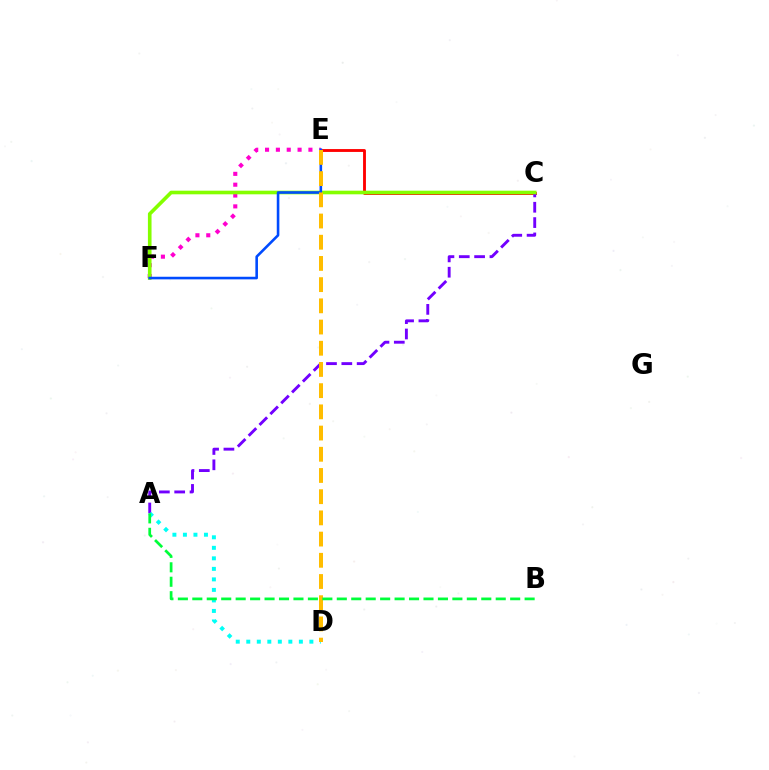{('C', 'E'): [{'color': '#ff0000', 'line_style': 'solid', 'thickness': 2.06}], ('E', 'F'): [{'color': '#ff00cf', 'line_style': 'dotted', 'thickness': 2.95}, {'color': '#004bff', 'line_style': 'solid', 'thickness': 1.87}], ('A', 'C'): [{'color': '#7200ff', 'line_style': 'dashed', 'thickness': 2.08}], ('C', 'F'): [{'color': '#84ff00', 'line_style': 'solid', 'thickness': 2.61}], ('A', 'D'): [{'color': '#00fff6', 'line_style': 'dotted', 'thickness': 2.86}], ('D', 'E'): [{'color': '#ffbd00', 'line_style': 'dashed', 'thickness': 2.88}], ('A', 'B'): [{'color': '#00ff39', 'line_style': 'dashed', 'thickness': 1.96}]}